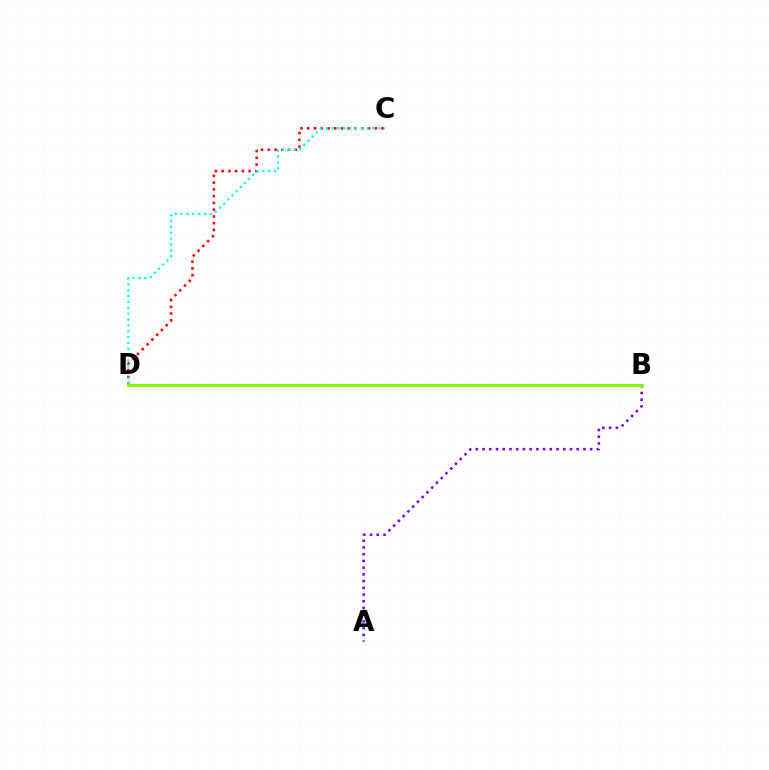{('C', 'D'): [{'color': '#ff0000', 'line_style': 'dotted', 'thickness': 1.84}, {'color': '#00fff6', 'line_style': 'dotted', 'thickness': 1.59}], ('A', 'B'): [{'color': '#7200ff', 'line_style': 'dotted', 'thickness': 1.83}], ('B', 'D'): [{'color': '#84ff00', 'line_style': 'solid', 'thickness': 2.26}]}